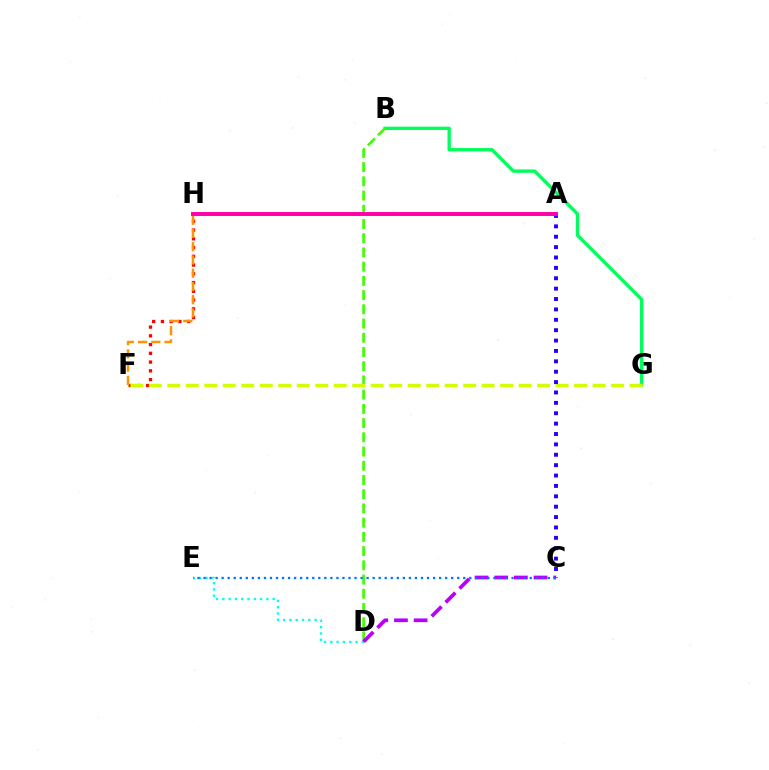{('B', 'G'): [{'color': '#00ff5c', 'line_style': 'solid', 'thickness': 2.41}], ('B', 'D'): [{'color': '#3dff00', 'line_style': 'dashed', 'thickness': 1.93}], ('F', 'H'): [{'color': '#ff0000', 'line_style': 'dotted', 'thickness': 2.38}, {'color': '#ff9400', 'line_style': 'dashed', 'thickness': 1.8}], ('D', 'E'): [{'color': '#00fff6', 'line_style': 'dotted', 'thickness': 1.71}], ('C', 'D'): [{'color': '#b900ff', 'line_style': 'dashed', 'thickness': 2.67}], ('F', 'G'): [{'color': '#d1ff00', 'line_style': 'dashed', 'thickness': 2.51}], ('A', 'C'): [{'color': '#2500ff', 'line_style': 'dotted', 'thickness': 2.82}], ('A', 'H'): [{'color': '#ff00ac', 'line_style': 'solid', 'thickness': 2.83}], ('C', 'E'): [{'color': '#0074ff', 'line_style': 'dotted', 'thickness': 1.64}]}